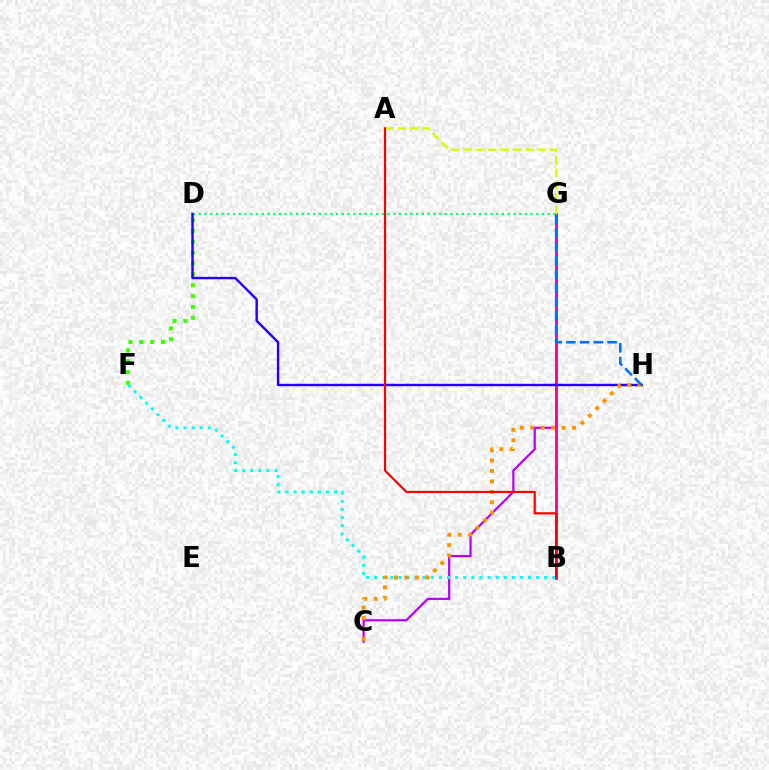{('D', 'F'): [{'color': '#3dff00', 'line_style': 'dotted', 'thickness': 2.95}], ('C', 'G'): [{'color': '#b900ff', 'line_style': 'solid', 'thickness': 1.61}], ('B', 'G'): [{'color': '#ff00ac', 'line_style': 'solid', 'thickness': 2.1}], ('D', 'G'): [{'color': '#00ff5c', 'line_style': 'dotted', 'thickness': 1.55}], ('B', 'F'): [{'color': '#00fff6', 'line_style': 'dotted', 'thickness': 2.2}], ('D', 'H'): [{'color': '#2500ff', 'line_style': 'solid', 'thickness': 1.74}], ('A', 'G'): [{'color': '#d1ff00', 'line_style': 'dashed', 'thickness': 1.69}], ('C', 'H'): [{'color': '#ff9400', 'line_style': 'dotted', 'thickness': 2.83}], ('G', 'H'): [{'color': '#0074ff', 'line_style': 'dashed', 'thickness': 1.87}], ('A', 'B'): [{'color': '#ff0000', 'line_style': 'solid', 'thickness': 1.57}]}